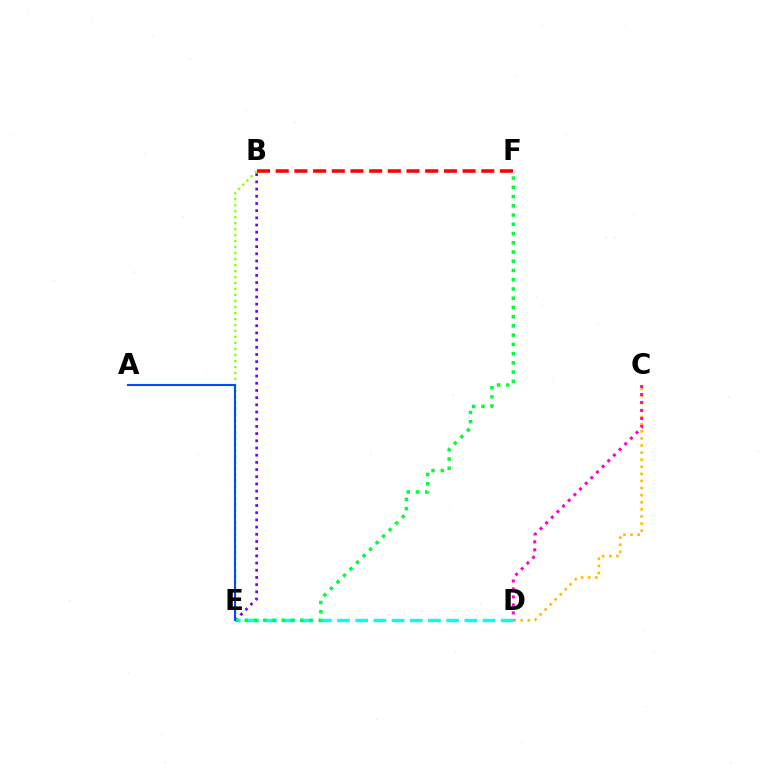{('B', 'E'): [{'color': '#84ff00', 'line_style': 'dotted', 'thickness': 1.63}, {'color': '#7200ff', 'line_style': 'dotted', 'thickness': 1.95}], ('C', 'D'): [{'color': '#ffbd00', 'line_style': 'dotted', 'thickness': 1.93}, {'color': '#ff00cf', 'line_style': 'dotted', 'thickness': 2.17}], ('D', 'E'): [{'color': '#00fff6', 'line_style': 'dashed', 'thickness': 2.47}], ('E', 'F'): [{'color': '#00ff39', 'line_style': 'dotted', 'thickness': 2.51}], ('B', 'F'): [{'color': '#ff0000', 'line_style': 'dashed', 'thickness': 2.54}], ('A', 'E'): [{'color': '#004bff', 'line_style': 'solid', 'thickness': 1.51}]}